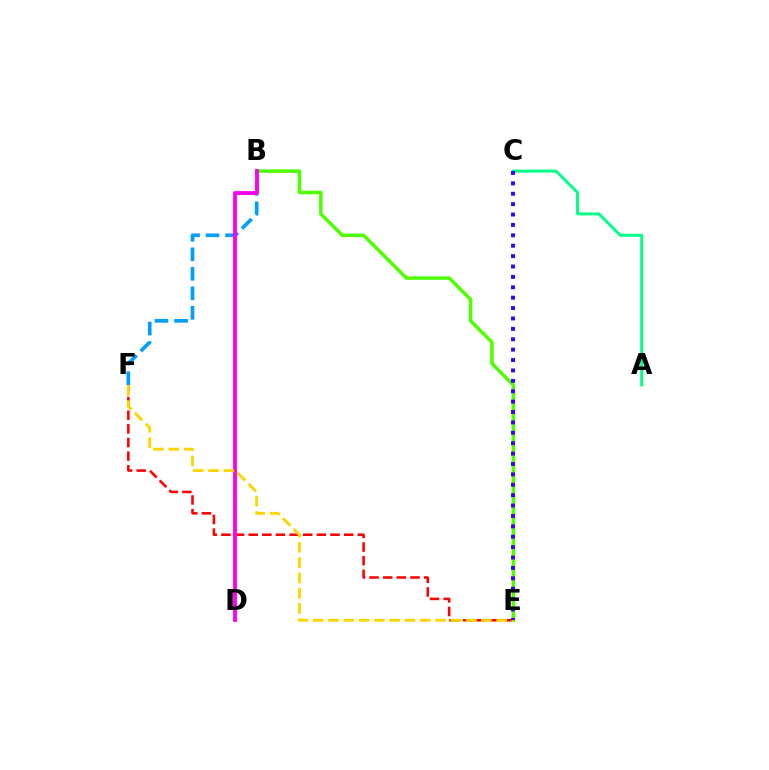{('E', 'F'): [{'color': '#ff0000', 'line_style': 'dashed', 'thickness': 1.85}, {'color': '#ffd500', 'line_style': 'dashed', 'thickness': 2.08}], ('B', 'E'): [{'color': '#4fff00', 'line_style': 'solid', 'thickness': 2.53}], ('B', 'F'): [{'color': '#009eff', 'line_style': 'dashed', 'thickness': 2.65}], ('B', 'D'): [{'color': '#ff00ed', 'line_style': 'solid', 'thickness': 2.75}], ('A', 'C'): [{'color': '#00ff86', 'line_style': 'solid', 'thickness': 2.11}], ('C', 'E'): [{'color': '#3700ff', 'line_style': 'dotted', 'thickness': 2.82}]}